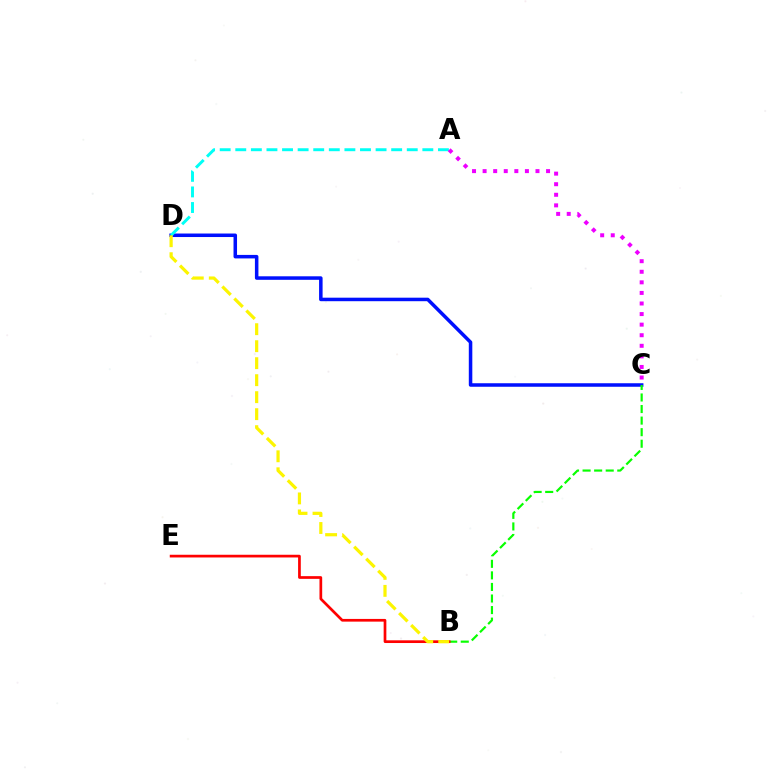{('C', 'D'): [{'color': '#0010ff', 'line_style': 'solid', 'thickness': 2.53}], ('A', 'D'): [{'color': '#00fff6', 'line_style': 'dashed', 'thickness': 2.12}], ('B', 'C'): [{'color': '#08ff00', 'line_style': 'dashed', 'thickness': 1.57}], ('B', 'E'): [{'color': '#ff0000', 'line_style': 'solid', 'thickness': 1.95}], ('B', 'D'): [{'color': '#fcf500', 'line_style': 'dashed', 'thickness': 2.31}], ('A', 'C'): [{'color': '#ee00ff', 'line_style': 'dotted', 'thickness': 2.87}]}